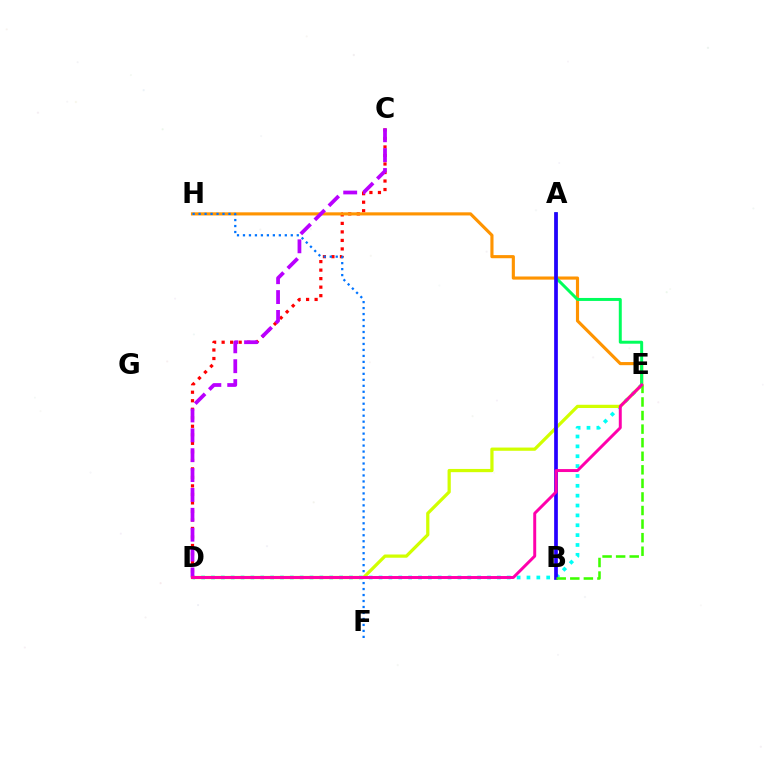{('C', 'D'): [{'color': '#ff0000', 'line_style': 'dotted', 'thickness': 2.31}, {'color': '#b900ff', 'line_style': 'dashed', 'thickness': 2.7}], ('E', 'H'): [{'color': '#ff9400', 'line_style': 'solid', 'thickness': 2.25}], ('F', 'H'): [{'color': '#0074ff', 'line_style': 'dotted', 'thickness': 1.62}], ('D', 'E'): [{'color': '#00fff6', 'line_style': 'dotted', 'thickness': 2.68}, {'color': '#d1ff00', 'line_style': 'solid', 'thickness': 2.33}, {'color': '#ff00ac', 'line_style': 'solid', 'thickness': 2.13}], ('A', 'E'): [{'color': '#00ff5c', 'line_style': 'solid', 'thickness': 2.14}], ('A', 'B'): [{'color': '#2500ff', 'line_style': 'solid', 'thickness': 2.67}], ('B', 'E'): [{'color': '#3dff00', 'line_style': 'dashed', 'thickness': 1.84}]}